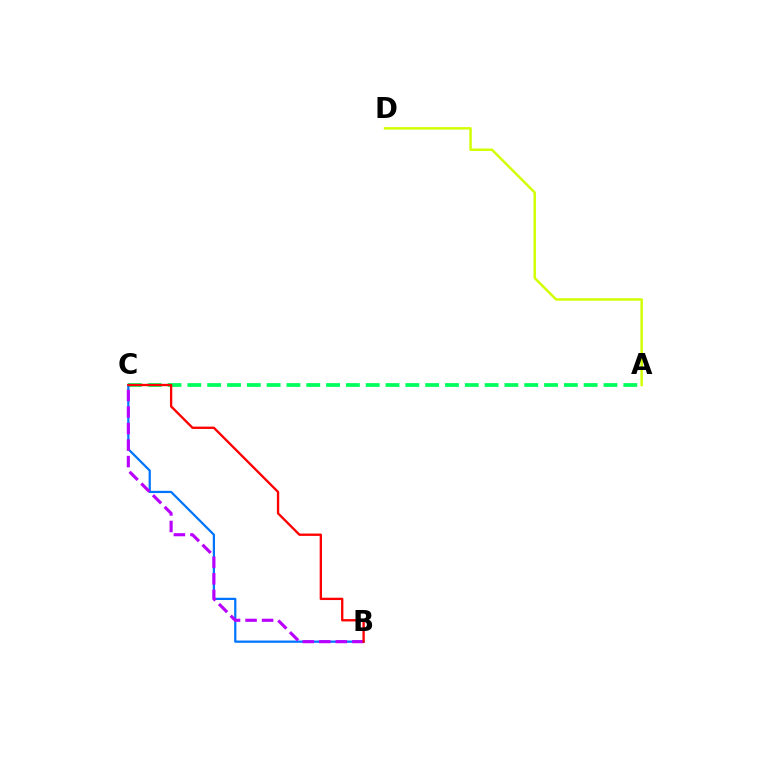{('A', 'C'): [{'color': '#00ff5c', 'line_style': 'dashed', 'thickness': 2.69}], ('B', 'C'): [{'color': '#0074ff', 'line_style': 'solid', 'thickness': 1.62}, {'color': '#b900ff', 'line_style': 'dashed', 'thickness': 2.24}, {'color': '#ff0000', 'line_style': 'solid', 'thickness': 1.68}], ('A', 'D'): [{'color': '#d1ff00', 'line_style': 'solid', 'thickness': 1.77}]}